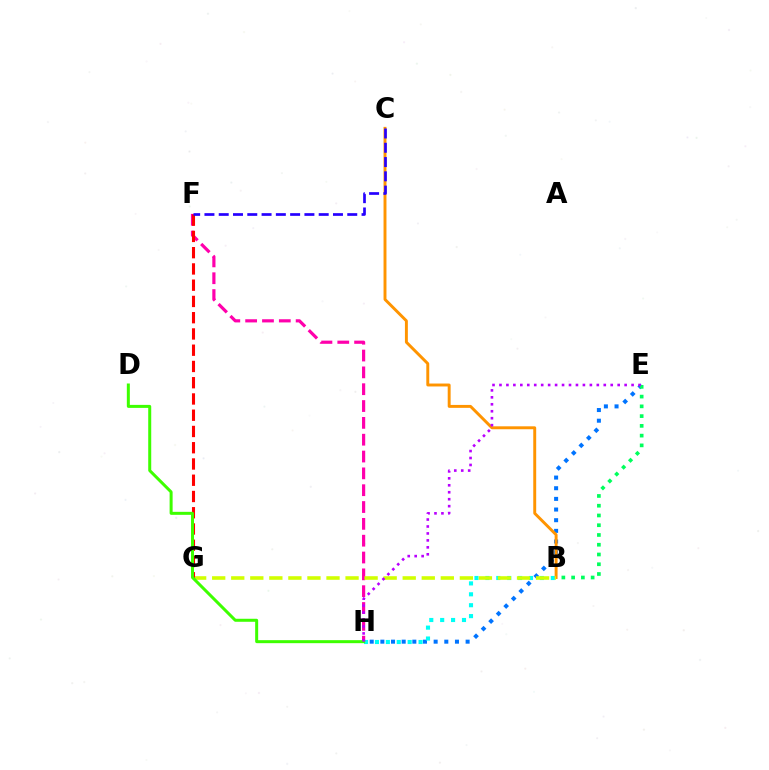{('E', 'H'): [{'color': '#0074ff', 'line_style': 'dotted', 'thickness': 2.9}, {'color': '#b900ff', 'line_style': 'dotted', 'thickness': 1.89}], ('B', 'H'): [{'color': '#00fff6', 'line_style': 'dotted', 'thickness': 2.96}], ('B', 'C'): [{'color': '#ff9400', 'line_style': 'solid', 'thickness': 2.11}], ('F', 'H'): [{'color': '#ff00ac', 'line_style': 'dashed', 'thickness': 2.29}], ('B', 'G'): [{'color': '#d1ff00', 'line_style': 'dashed', 'thickness': 2.59}], ('F', 'G'): [{'color': '#ff0000', 'line_style': 'dashed', 'thickness': 2.21}], ('B', 'E'): [{'color': '#00ff5c', 'line_style': 'dotted', 'thickness': 2.65}], ('D', 'H'): [{'color': '#3dff00', 'line_style': 'solid', 'thickness': 2.16}], ('C', 'F'): [{'color': '#2500ff', 'line_style': 'dashed', 'thickness': 1.94}]}